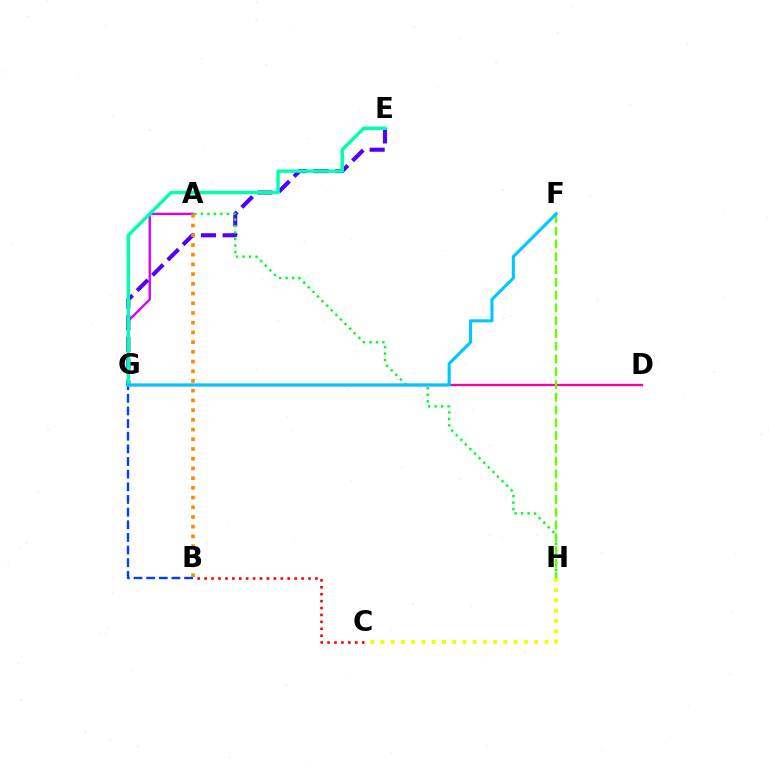{('D', 'G'): [{'color': '#ff00a0', 'line_style': 'solid', 'thickness': 1.65}], ('B', 'G'): [{'color': '#003fff', 'line_style': 'dashed', 'thickness': 1.72}], ('E', 'G'): [{'color': '#4f00ff', 'line_style': 'dashed', 'thickness': 2.94}, {'color': '#00ffaf', 'line_style': 'solid', 'thickness': 2.47}], ('A', 'H'): [{'color': '#00ff27', 'line_style': 'dotted', 'thickness': 1.76}], ('A', 'G'): [{'color': '#d600ff', 'line_style': 'solid', 'thickness': 1.7}], ('A', 'B'): [{'color': '#ff8800', 'line_style': 'dotted', 'thickness': 2.64}], ('F', 'H'): [{'color': '#66ff00', 'line_style': 'dashed', 'thickness': 1.73}], ('F', 'G'): [{'color': '#00c7ff', 'line_style': 'solid', 'thickness': 2.22}], ('C', 'H'): [{'color': '#eeff00', 'line_style': 'dotted', 'thickness': 2.78}], ('B', 'C'): [{'color': '#ff0000', 'line_style': 'dotted', 'thickness': 1.88}]}